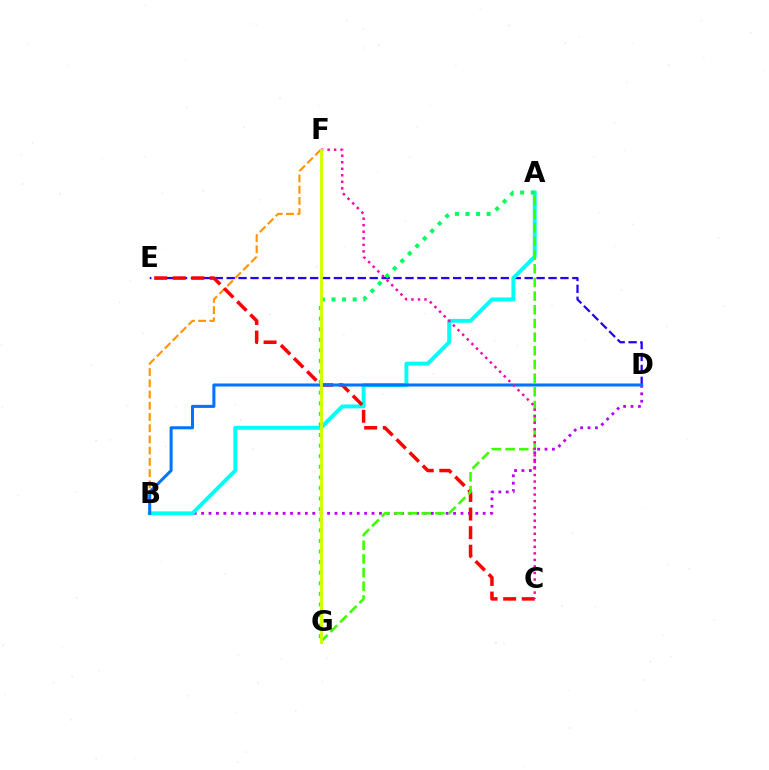{('B', 'F'): [{'color': '#ff9400', 'line_style': 'dashed', 'thickness': 1.53}], ('B', 'D'): [{'color': '#b900ff', 'line_style': 'dotted', 'thickness': 2.01}, {'color': '#0074ff', 'line_style': 'solid', 'thickness': 2.19}], ('D', 'E'): [{'color': '#2500ff', 'line_style': 'dashed', 'thickness': 1.62}], ('A', 'B'): [{'color': '#00fff6', 'line_style': 'solid', 'thickness': 2.8}], ('C', 'E'): [{'color': '#ff0000', 'line_style': 'dashed', 'thickness': 2.52}], ('A', 'G'): [{'color': '#3dff00', 'line_style': 'dashed', 'thickness': 1.86}, {'color': '#00ff5c', 'line_style': 'dotted', 'thickness': 2.88}], ('C', 'F'): [{'color': '#ff00ac', 'line_style': 'dotted', 'thickness': 1.77}], ('F', 'G'): [{'color': '#d1ff00', 'line_style': 'solid', 'thickness': 2.08}]}